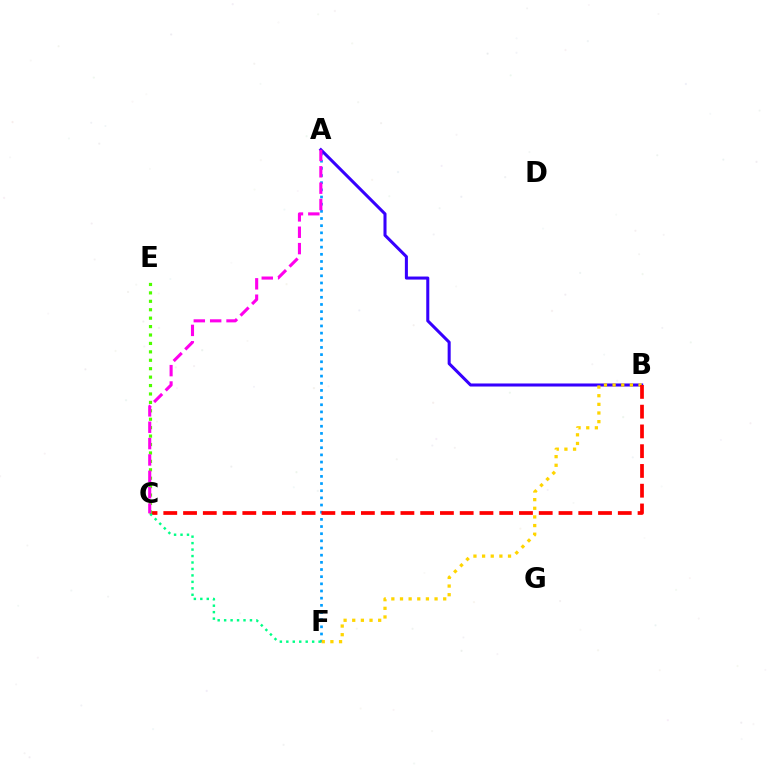{('A', 'F'): [{'color': '#009eff', 'line_style': 'dotted', 'thickness': 1.95}], ('A', 'B'): [{'color': '#3700ff', 'line_style': 'solid', 'thickness': 2.19}], ('B', 'F'): [{'color': '#ffd500', 'line_style': 'dotted', 'thickness': 2.35}], ('B', 'C'): [{'color': '#ff0000', 'line_style': 'dashed', 'thickness': 2.68}], ('C', 'F'): [{'color': '#00ff86', 'line_style': 'dotted', 'thickness': 1.75}], ('C', 'E'): [{'color': '#4fff00', 'line_style': 'dotted', 'thickness': 2.29}], ('A', 'C'): [{'color': '#ff00ed', 'line_style': 'dashed', 'thickness': 2.22}]}